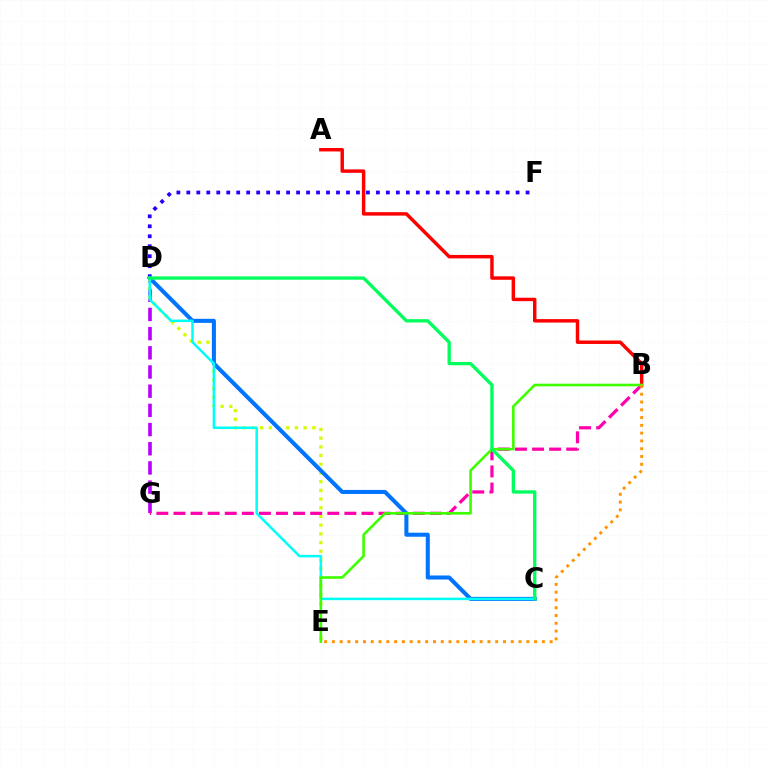{('D', 'F'): [{'color': '#2500ff', 'line_style': 'dotted', 'thickness': 2.71}], ('D', 'G'): [{'color': '#b900ff', 'line_style': 'dashed', 'thickness': 2.61}], ('A', 'B'): [{'color': '#ff0000', 'line_style': 'solid', 'thickness': 2.48}], ('D', 'E'): [{'color': '#d1ff00', 'line_style': 'dotted', 'thickness': 2.36}], ('B', 'G'): [{'color': '#ff00ac', 'line_style': 'dashed', 'thickness': 2.32}], ('C', 'D'): [{'color': '#0074ff', 'line_style': 'solid', 'thickness': 2.91}, {'color': '#00fff6', 'line_style': 'solid', 'thickness': 1.81}, {'color': '#00ff5c', 'line_style': 'solid', 'thickness': 2.39}], ('B', 'E'): [{'color': '#3dff00', 'line_style': 'solid', 'thickness': 1.88}, {'color': '#ff9400', 'line_style': 'dotted', 'thickness': 2.11}]}